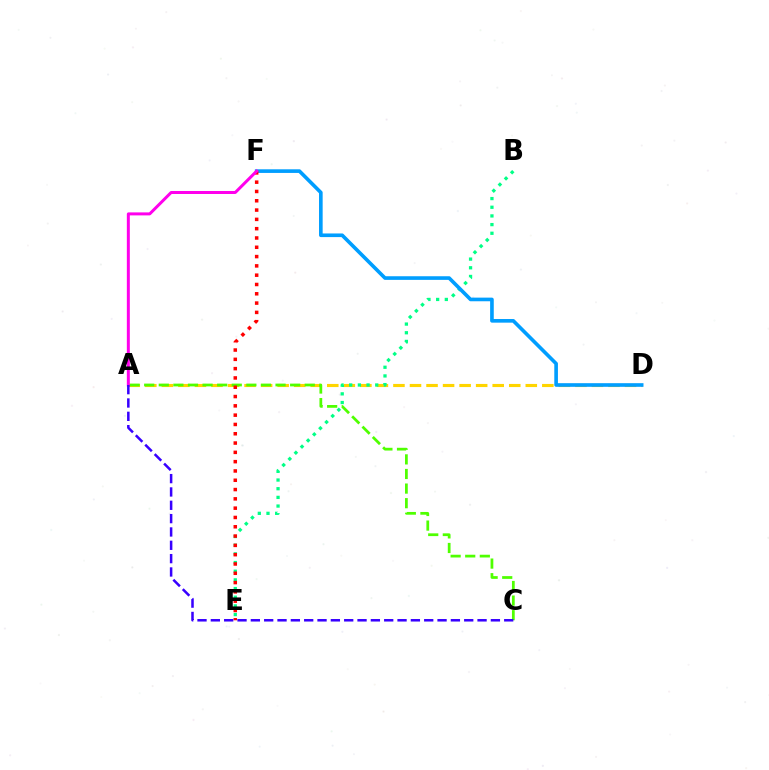{('A', 'D'): [{'color': '#ffd500', 'line_style': 'dashed', 'thickness': 2.25}], ('A', 'C'): [{'color': '#4fff00', 'line_style': 'dashed', 'thickness': 1.98}, {'color': '#3700ff', 'line_style': 'dashed', 'thickness': 1.81}], ('B', 'E'): [{'color': '#00ff86', 'line_style': 'dotted', 'thickness': 2.36}], ('D', 'F'): [{'color': '#009eff', 'line_style': 'solid', 'thickness': 2.62}], ('E', 'F'): [{'color': '#ff0000', 'line_style': 'dotted', 'thickness': 2.53}], ('A', 'F'): [{'color': '#ff00ed', 'line_style': 'solid', 'thickness': 2.16}]}